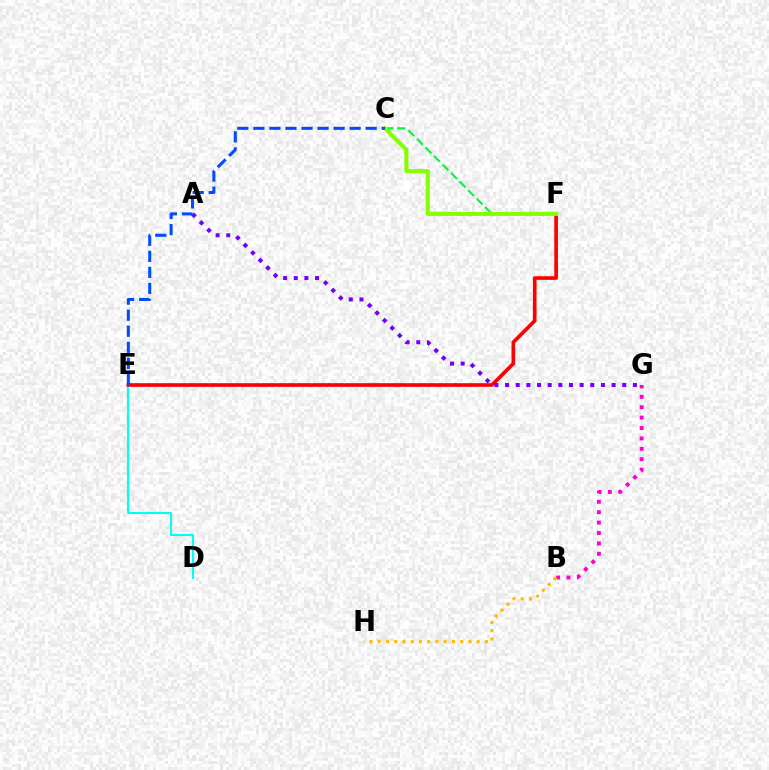{('D', 'E'): [{'color': '#00fff6', 'line_style': 'solid', 'thickness': 1.51}], ('C', 'F'): [{'color': '#00ff39', 'line_style': 'dashed', 'thickness': 1.64}, {'color': '#84ff00', 'line_style': 'solid', 'thickness': 2.93}], ('E', 'F'): [{'color': '#ff0000', 'line_style': 'solid', 'thickness': 2.63}], ('B', 'G'): [{'color': '#ff00cf', 'line_style': 'dotted', 'thickness': 2.83}], ('A', 'G'): [{'color': '#7200ff', 'line_style': 'dotted', 'thickness': 2.89}], ('C', 'E'): [{'color': '#004bff', 'line_style': 'dashed', 'thickness': 2.18}], ('B', 'H'): [{'color': '#ffbd00', 'line_style': 'dotted', 'thickness': 2.24}]}